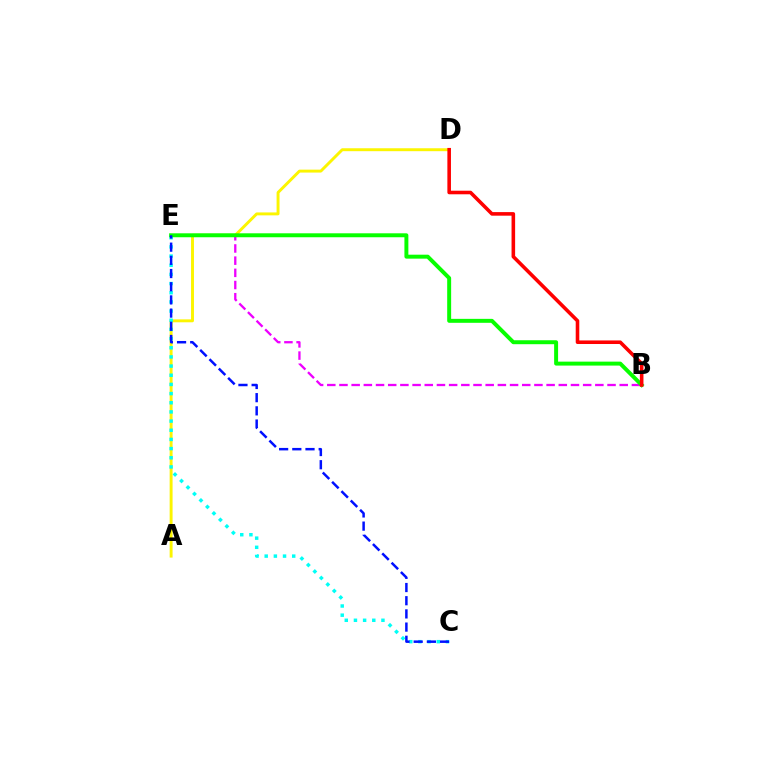{('A', 'D'): [{'color': '#fcf500', 'line_style': 'solid', 'thickness': 2.11}], ('B', 'E'): [{'color': '#ee00ff', 'line_style': 'dashed', 'thickness': 1.66}, {'color': '#08ff00', 'line_style': 'solid', 'thickness': 2.85}], ('C', 'E'): [{'color': '#00fff6', 'line_style': 'dotted', 'thickness': 2.49}, {'color': '#0010ff', 'line_style': 'dashed', 'thickness': 1.79}], ('B', 'D'): [{'color': '#ff0000', 'line_style': 'solid', 'thickness': 2.58}]}